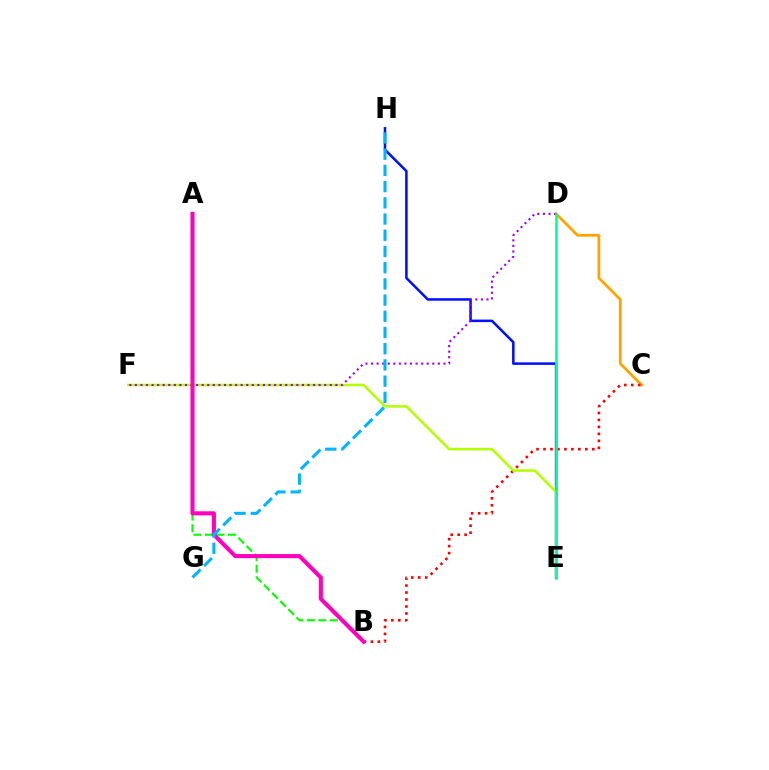{('C', 'D'): [{'color': '#ffa500', 'line_style': 'solid', 'thickness': 2.01}], ('B', 'C'): [{'color': '#ff0000', 'line_style': 'dotted', 'thickness': 1.89}], ('A', 'B'): [{'color': '#08ff00', 'line_style': 'dashed', 'thickness': 1.57}, {'color': '#ff00bd', 'line_style': 'solid', 'thickness': 2.94}], ('E', 'H'): [{'color': '#0010ff', 'line_style': 'solid', 'thickness': 1.83}], ('E', 'F'): [{'color': '#b3ff00', 'line_style': 'solid', 'thickness': 1.83}], ('D', 'F'): [{'color': '#9b00ff', 'line_style': 'dotted', 'thickness': 1.51}], ('G', 'H'): [{'color': '#00b5ff', 'line_style': 'dashed', 'thickness': 2.2}], ('D', 'E'): [{'color': '#00ff9d', 'line_style': 'solid', 'thickness': 1.89}]}